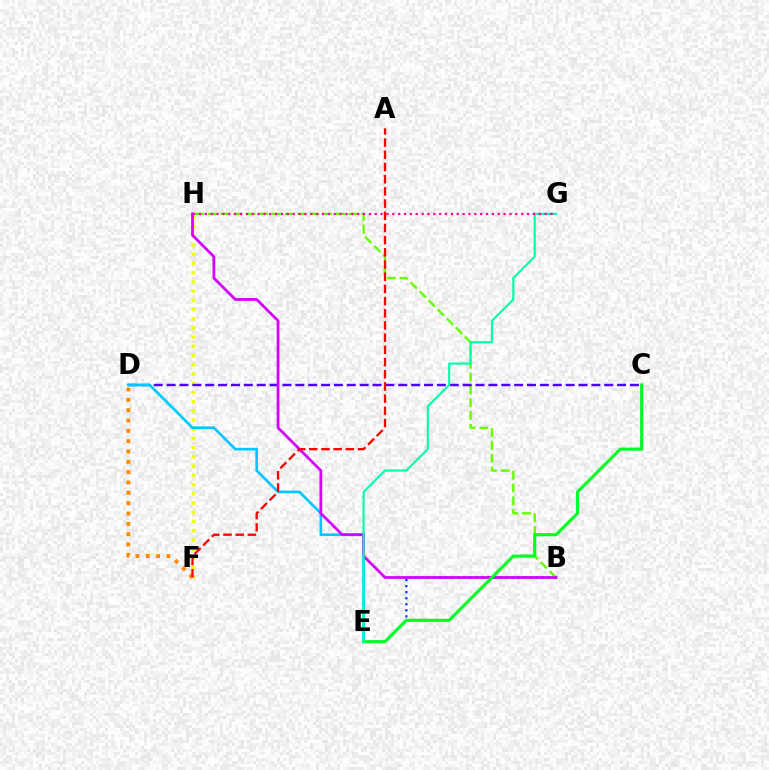{('F', 'H'): [{'color': '#eeff00', 'line_style': 'dotted', 'thickness': 2.5}], ('B', 'E'): [{'color': '#003fff', 'line_style': 'dotted', 'thickness': 1.64}], ('D', 'F'): [{'color': '#ff8800', 'line_style': 'dotted', 'thickness': 2.81}], ('B', 'H'): [{'color': '#66ff00', 'line_style': 'dashed', 'thickness': 1.74}, {'color': '#d600ff', 'line_style': 'solid', 'thickness': 1.99}], ('C', 'D'): [{'color': '#4f00ff', 'line_style': 'dashed', 'thickness': 1.75}], ('D', 'E'): [{'color': '#00c7ff', 'line_style': 'solid', 'thickness': 1.93}], ('C', 'E'): [{'color': '#00ff27', 'line_style': 'solid', 'thickness': 2.25}], ('E', 'G'): [{'color': '#00ffaf', 'line_style': 'solid', 'thickness': 1.55}], ('G', 'H'): [{'color': '#ff00a0', 'line_style': 'dotted', 'thickness': 1.59}], ('A', 'F'): [{'color': '#ff0000', 'line_style': 'dashed', 'thickness': 1.66}]}